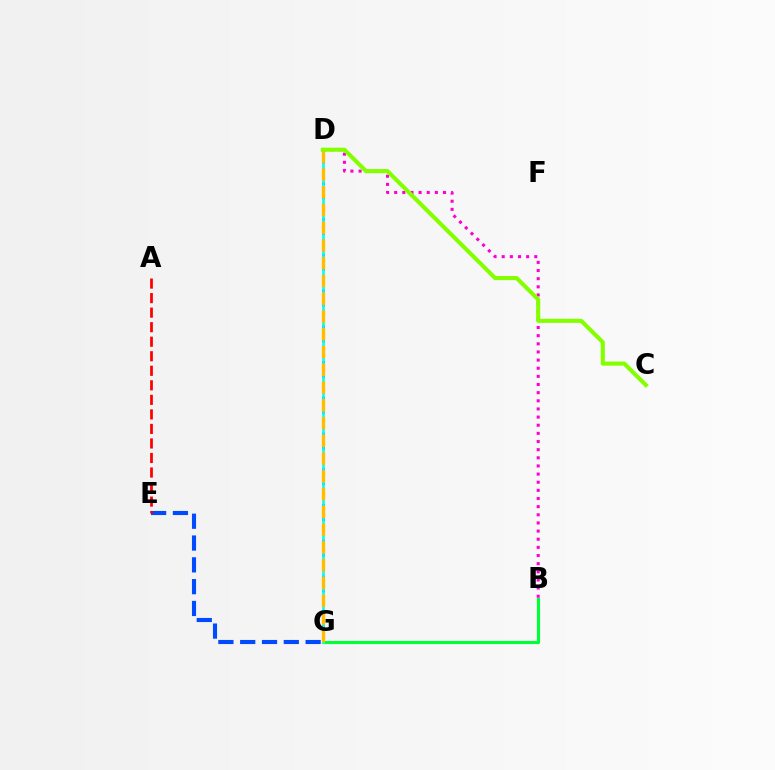{('E', 'G'): [{'color': '#004bff', 'line_style': 'dashed', 'thickness': 2.96}], ('D', 'G'): [{'color': '#7200ff', 'line_style': 'dotted', 'thickness': 1.94}, {'color': '#00fff6', 'line_style': 'solid', 'thickness': 1.88}, {'color': '#ffbd00', 'line_style': 'dashed', 'thickness': 2.41}], ('A', 'E'): [{'color': '#ff0000', 'line_style': 'dashed', 'thickness': 1.97}], ('B', 'G'): [{'color': '#00ff39', 'line_style': 'solid', 'thickness': 2.24}], ('B', 'D'): [{'color': '#ff00cf', 'line_style': 'dotted', 'thickness': 2.21}], ('C', 'D'): [{'color': '#84ff00', 'line_style': 'solid', 'thickness': 2.94}]}